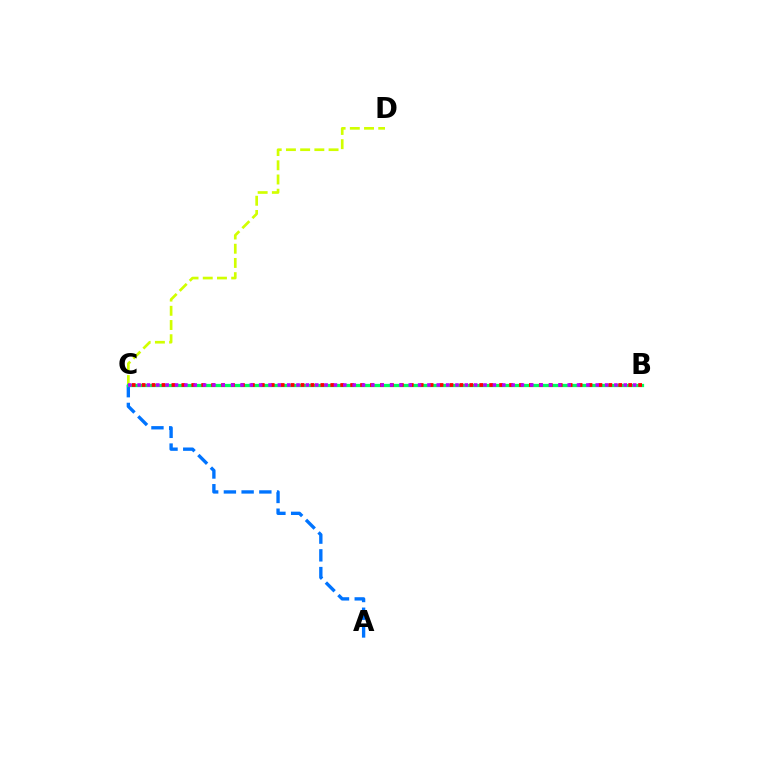{('A', 'C'): [{'color': '#0074ff', 'line_style': 'dashed', 'thickness': 2.41}], ('C', 'D'): [{'color': '#d1ff00', 'line_style': 'dashed', 'thickness': 1.93}], ('B', 'C'): [{'color': '#00ff5c', 'line_style': 'solid', 'thickness': 2.34}, {'color': '#ff0000', 'line_style': 'dotted', 'thickness': 2.7}, {'color': '#b900ff', 'line_style': 'dotted', 'thickness': 2.54}]}